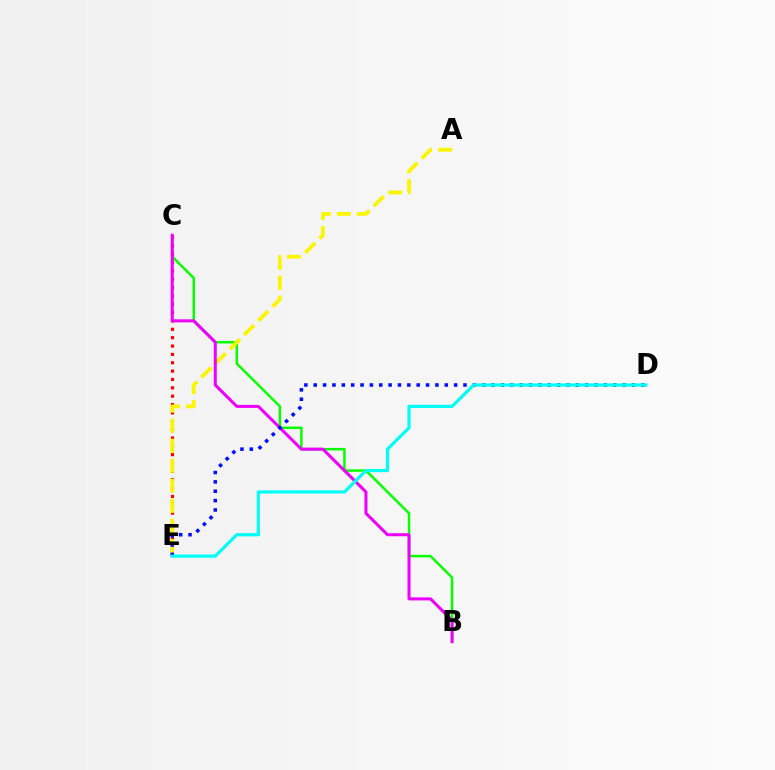{('B', 'C'): [{'color': '#08ff00', 'line_style': 'solid', 'thickness': 1.8}, {'color': '#ee00ff', 'line_style': 'solid', 'thickness': 2.18}], ('C', 'E'): [{'color': '#ff0000', 'line_style': 'dotted', 'thickness': 2.27}], ('A', 'E'): [{'color': '#fcf500', 'line_style': 'dashed', 'thickness': 2.72}], ('D', 'E'): [{'color': '#0010ff', 'line_style': 'dotted', 'thickness': 2.54}, {'color': '#00fff6', 'line_style': 'solid', 'thickness': 2.3}]}